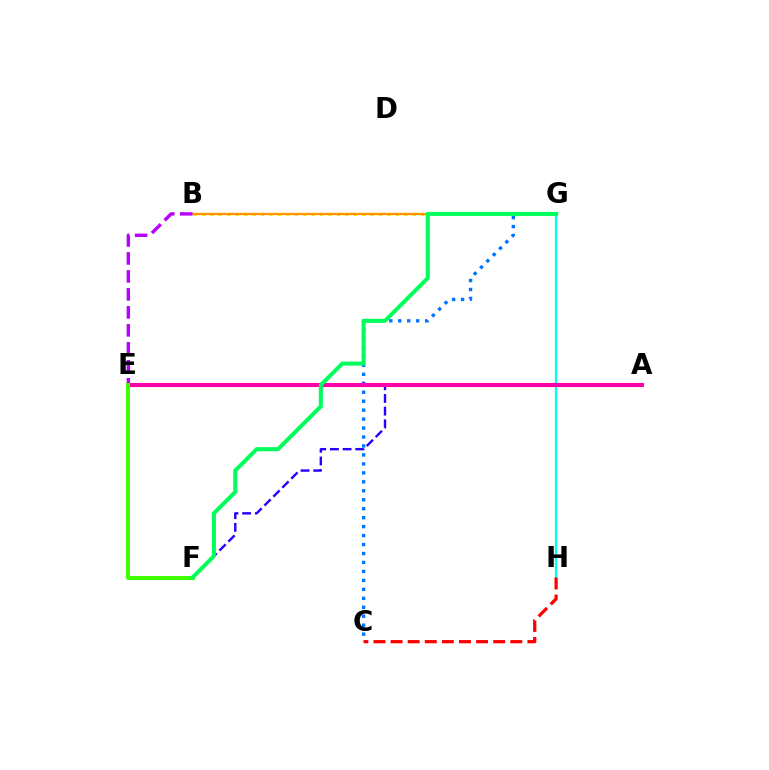{('C', 'G'): [{'color': '#0074ff', 'line_style': 'dotted', 'thickness': 2.43}], ('B', 'G'): [{'color': '#d1ff00', 'line_style': 'dotted', 'thickness': 2.29}, {'color': '#ff9400', 'line_style': 'solid', 'thickness': 1.68}], ('G', 'H'): [{'color': '#00fff6', 'line_style': 'solid', 'thickness': 1.67}], ('B', 'E'): [{'color': '#b900ff', 'line_style': 'dashed', 'thickness': 2.44}], ('A', 'F'): [{'color': '#2500ff', 'line_style': 'dashed', 'thickness': 1.72}], ('C', 'H'): [{'color': '#ff0000', 'line_style': 'dashed', 'thickness': 2.32}], ('A', 'E'): [{'color': '#ff00ac', 'line_style': 'solid', 'thickness': 2.95}], ('E', 'F'): [{'color': '#3dff00', 'line_style': 'solid', 'thickness': 2.84}], ('F', 'G'): [{'color': '#00ff5c', 'line_style': 'solid', 'thickness': 2.9}]}